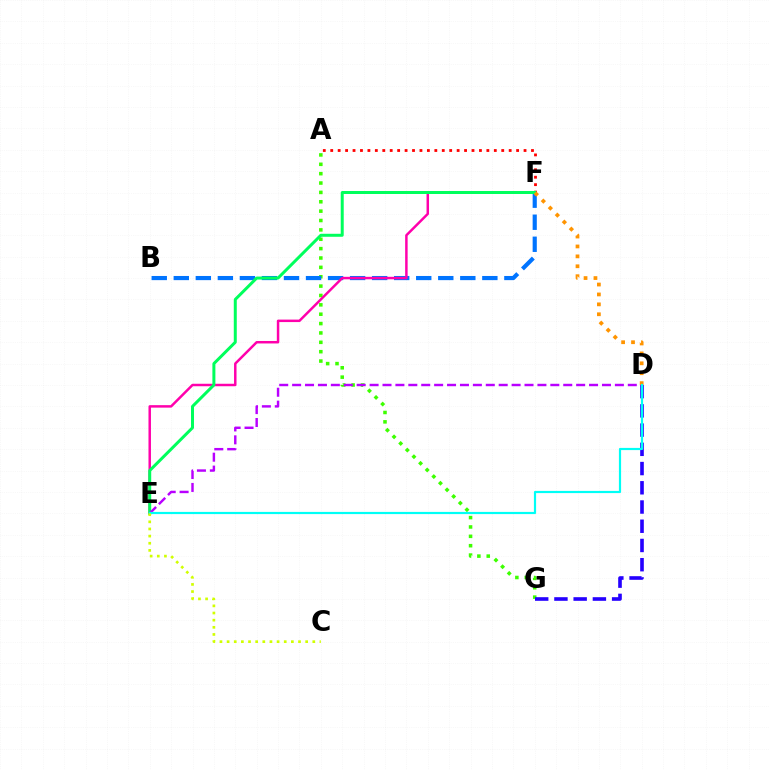{('A', 'G'): [{'color': '#3dff00', 'line_style': 'dotted', 'thickness': 2.55}], ('A', 'F'): [{'color': '#ff0000', 'line_style': 'dotted', 'thickness': 2.02}], ('B', 'F'): [{'color': '#0074ff', 'line_style': 'dashed', 'thickness': 2.99}], ('D', 'G'): [{'color': '#2500ff', 'line_style': 'dashed', 'thickness': 2.61}], ('E', 'F'): [{'color': '#ff00ac', 'line_style': 'solid', 'thickness': 1.79}, {'color': '#00ff5c', 'line_style': 'solid', 'thickness': 2.16}], ('D', 'E'): [{'color': '#b900ff', 'line_style': 'dashed', 'thickness': 1.75}, {'color': '#00fff6', 'line_style': 'solid', 'thickness': 1.58}], ('D', 'F'): [{'color': '#ff9400', 'line_style': 'dotted', 'thickness': 2.69}], ('C', 'E'): [{'color': '#d1ff00', 'line_style': 'dotted', 'thickness': 1.94}]}